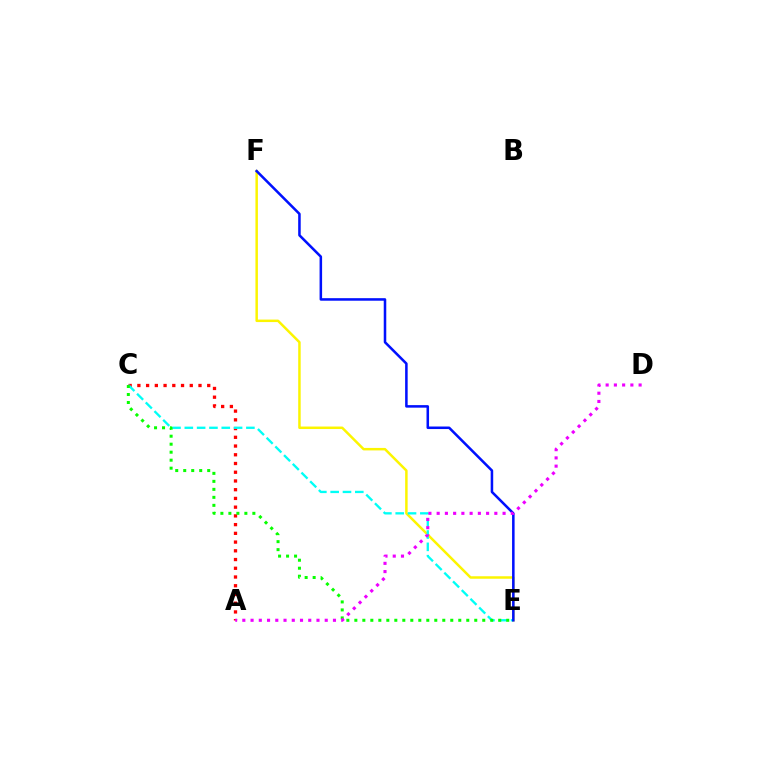{('E', 'F'): [{'color': '#fcf500', 'line_style': 'solid', 'thickness': 1.79}, {'color': '#0010ff', 'line_style': 'solid', 'thickness': 1.83}], ('A', 'C'): [{'color': '#ff0000', 'line_style': 'dotted', 'thickness': 2.37}], ('C', 'E'): [{'color': '#00fff6', 'line_style': 'dashed', 'thickness': 1.67}, {'color': '#08ff00', 'line_style': 'dotted', 'thickness': 2.17}], ('A', 'D'): [{'color': '#ee00ff', 'line_style': 'dotted', 'thickness': 2.24}]}